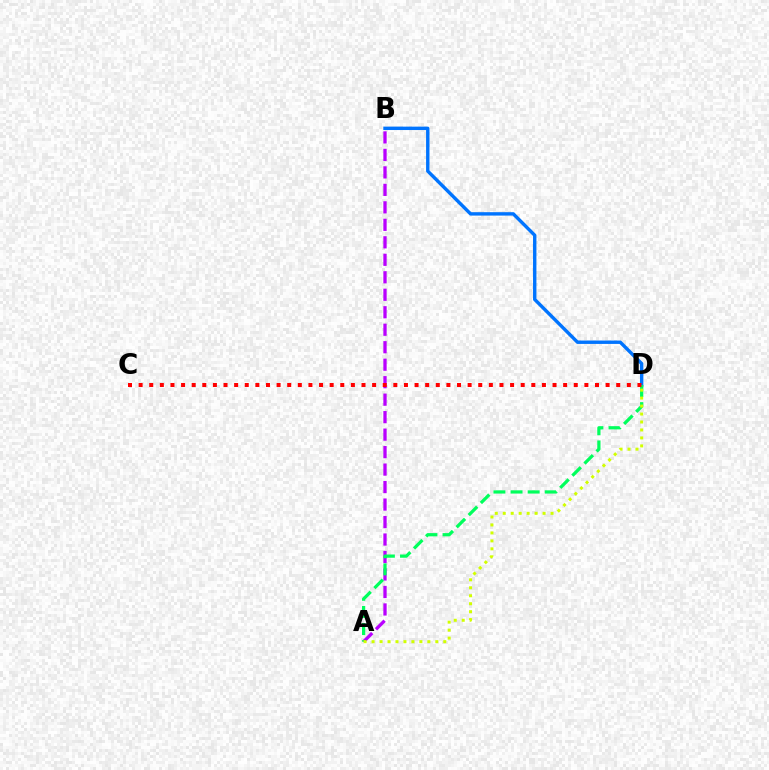{('A', 'B'): [{'color': '#b900ff', 'line_style': 'dashed', 'thickness': 2.38}], ('B', 'D'): [{'color': '#0074ff', 'line_style': 'solid', 'thickness': 2.45}], ('A', 'D'): [{'color': '#00ff5c', 'line_style': 'dashed', 'thickness': 2.33}, {'color': '#d1ff00', 'line_style': 'dotted', 'thickness': 2.16}], ('C', 'D'): [{'color': '#ff0000', 'line_style': 'dotted', 'thickness': 2.88}]}